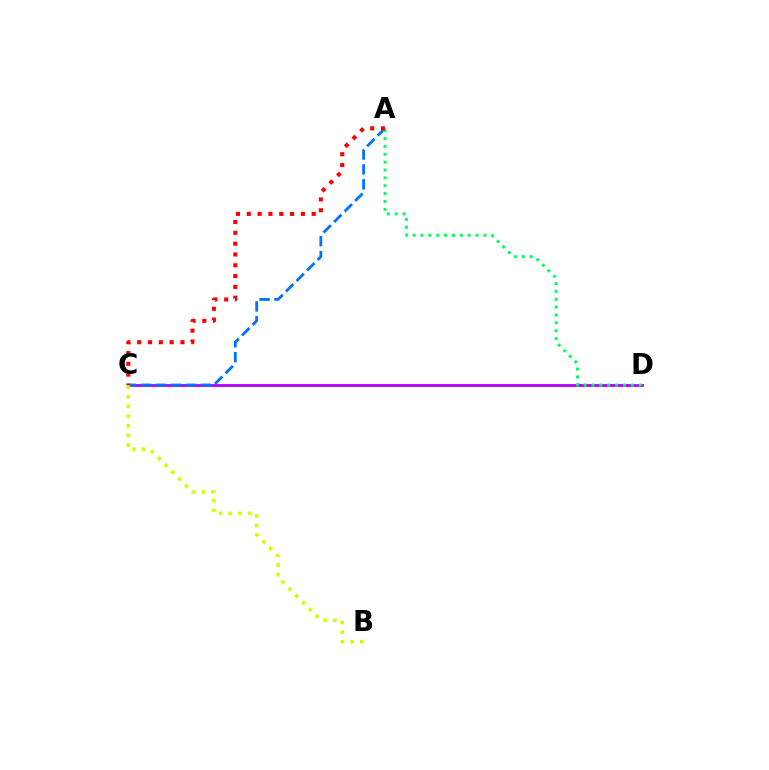{('C', 'D'): [{'color': '#b900ff', 'line_style': 'solid', 'thickness': 2.04}], ('A', 'C'): [{'color': '#0074ff', 'line_style': 'dashed', 'thickness': 2.03}, {'color': '#ff0000', 'line_style': 'dotted', 'thickness': 2.94}], ('B', 'C'): [{'color': '#d1ff00', 'line_style': 'dotted', 'thickness': 2.63}], ('A', 'D'): [{'color': '#00ff5c', 'line_style': 'dotted', 'thickness': 2.14}]}